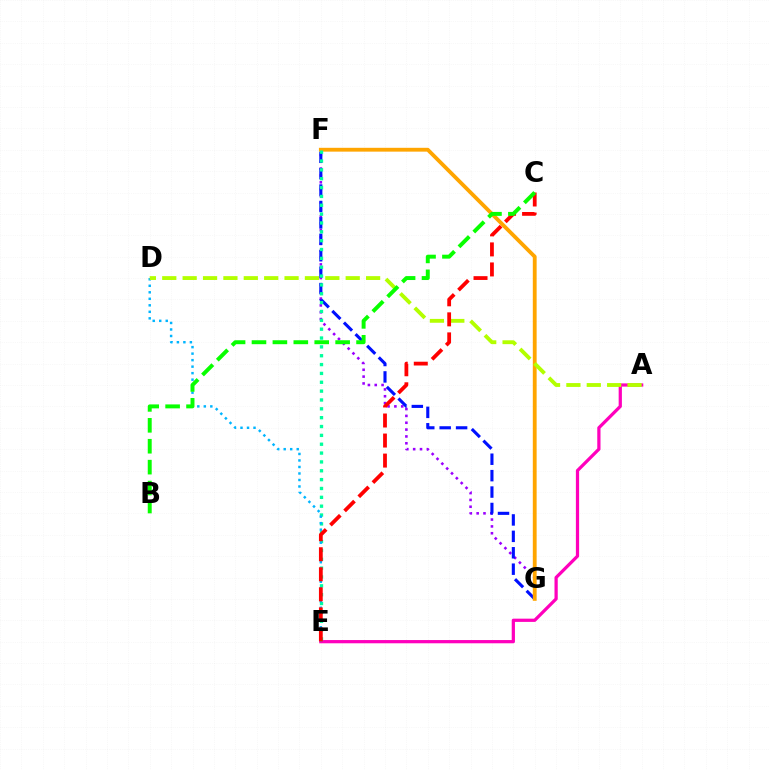{('F', 'G'): [{'color': '#9b00ff', 'line_style': 'dotted', 'thickness': 1.86}, {'color': '#0010ff', 'line_style': 'dashed', 'thickness': 2.23}, {'color': '#ffa500', 'line_style': 'solid', 'thickness': 2.76}], ('A', 'E'): [{'color': '#ff00bd', 'line_style': 'solid', 'thickness': 2.33}], ('E', 'F'): [{'color': '#00ff9d', 'line_style': 'dotted', 'thickness': 2.4}], ('D', 'E'): [{'color': '#00b5ff', 'line_style': 'dotted', 'thickness': 1.77}], ('A', 'D'): [{'color': '#b3ff00', 'line_style': 'dashed', 'thickness': 2.77}], ('C', 'E'): [{'color': '#ff0000', 'line_style': 'dashed', 'thickness': 2.72}], ('B', 'C'): [{'color': '#08ff00', 'line_style': 'dashed', 'thickness': 2.84}]}